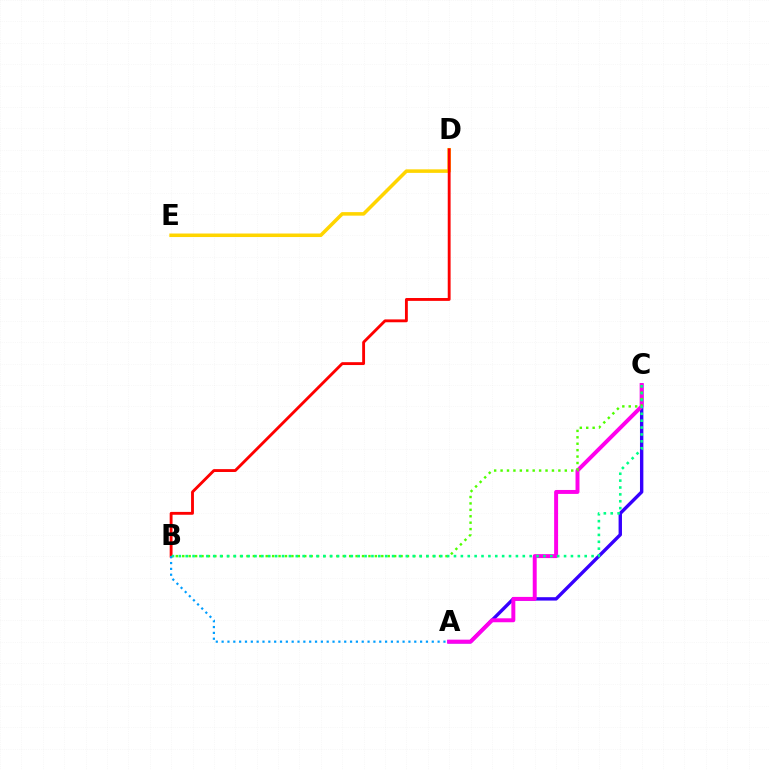{('A', 'C'): [{'color': '#3700ff', 'line_style': 'solid', 'thickness': 2.44}, {'color': '#ff00ed', 'line_style': 'solid', 'thickness': 2.85}], ('B', 'C'): [{'color': '#4fff00', 'line_style': 'dotted', 'thickness': 1.74}, {'color': '#00ff86', 'line_style': 'dotted', 'thickness': 1.87}], ('D', 'E'): [{'color': '#ffd500', 'line_style': 'solid', 'thickness': 2.54}], ('B', 'D'): [{'color': '#ff0000', 'line_style': 'solid', 'thickness': 2.06}], ('A', 'B'): [{'color': '#009eff', 'line_style': 'dotted', 'thickness': 1.59}]}